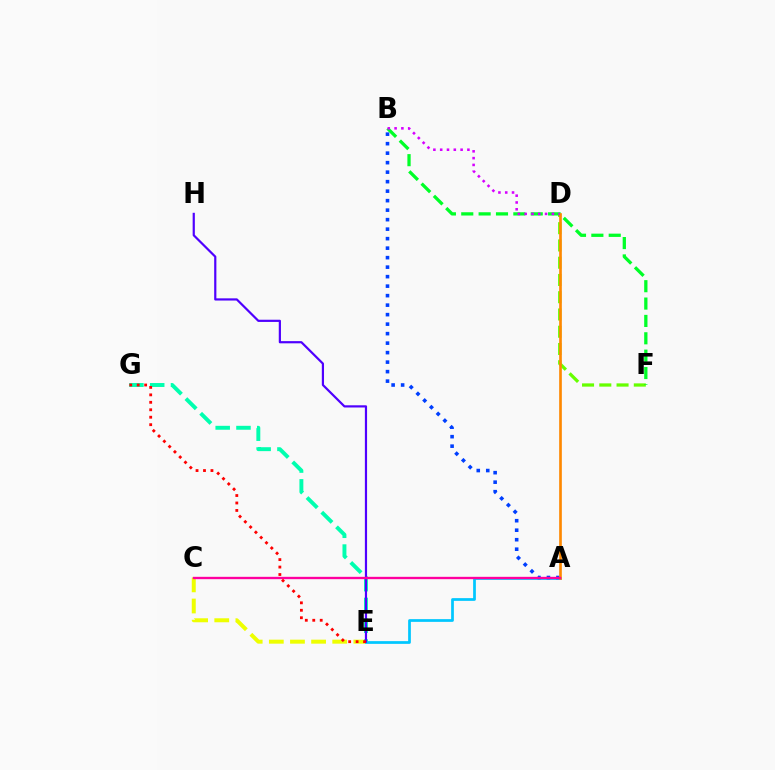{('C', 'E'): [{'color': '#eeff00', 'line_style': 'dashed', 'thickness': 2.87}], ('A', 'E'): [{'color': '#00c7ff', 'line_style': 'solid', 'thickness': 1.96}], ('A', 'B'): [{'color': '#003fff', 'line_style': 'dotted', 'thickness': 2.58}], ('E', 'G'): [{'color': '#00ffaf', 'line_style': 'dashed', 'thickness': 2.82}, {'color': '#ff0000', 'line_style': 'dotted', 'thickness': 2.03}], ('D', 'F'): [{'color': '#66ff00', 'line_style': 'dashed', 'thickness': 2.34}], ('B', 'F'): [{'color': '#00ff27', 'line_style': 'dashed', 'thickness': 2.36}], ('A', 'D'): [{'color': '#ff8800', 'line_style': 'solid', 'thickness': 1.91}], ('E', 'H'): [{'color': '#4f00ff', 'line_style': 'solid', 'thickness': 1.58}], ('B', 'D'): [{'color': '#d600ff', 'line_style': 'dotted', 'thickness': 1.85}], ('A', 'C'): [{'color': '#ff00a0', 'line_style': 'solid', 'thickness': 1.69}]}